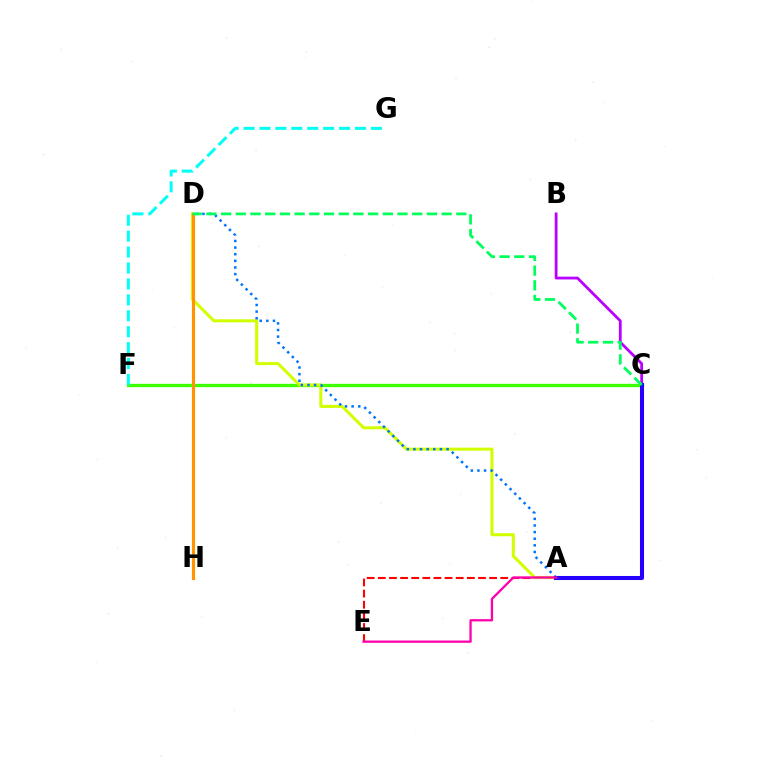{('A', 'E'): [{'color': '#ff0000', 'line_style': 'dashed', 'thickness': 1.51}, {'color': '#ff00ac', 'line_style': 'solid', 'thickness': 1.65}], ('C', 'F'): [{'color': '#3dff00', 'line_style': 'solid', 'thickness': 2.4}], ('F', 'G'): [{'color': '#00fff6', 'line_style': 'dashed', 'thickness': 2.16}], ('A', 'D'): [{'color': '#d1ff00', 'line_style': 'solid', 'thickness': 2.19}, {'color': '#0074ff', 'line_style': 'dotted', 'thickness': 1.8}], ('D', 'H'): [{'color': '#ff9400', 'line_style': 'solid', 'thickness': 2.29}], ('B', 'C'): [{'color': '#b900ff', 'line_style': 'solid', 'thickness': 2.0}], ('A', 'C'): [{'color': '#2500ff', 'line_style': 'solid', 'thickness': 2.92}], ('C', 'D'): [{'color': '#00ff5c', 'line_style': 'dashed', 'thickness': 2.0}]}